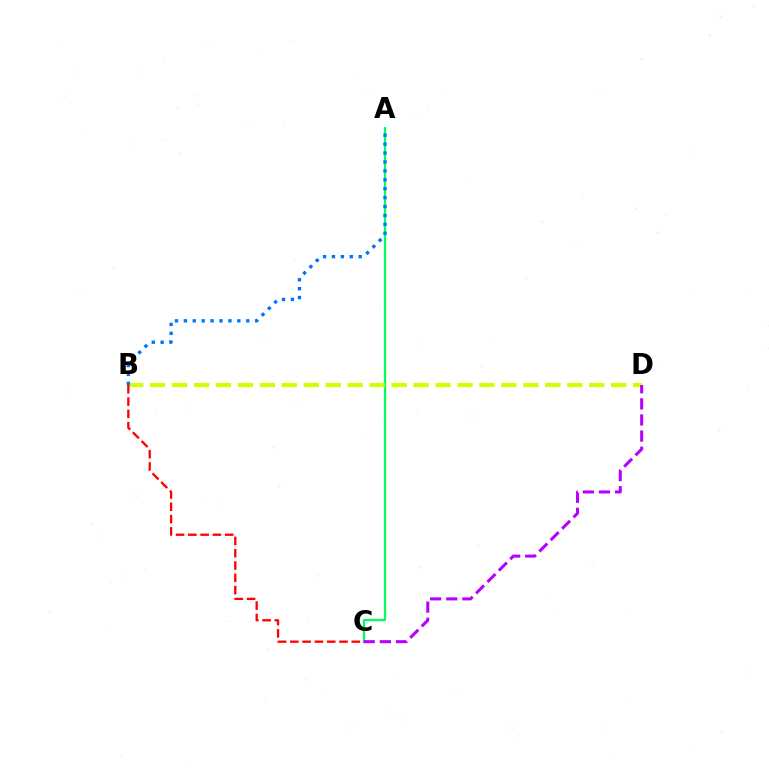{('A', 'C'): [{'color': '#00ff5c', 'line_style': 'solid', 'thickness': 1.62}], ('B', 'D'): [{'color': '#d1ff00', 'line_style': 'dashed', 'thickness': 2.98}], ('A', 'B'): [{'color': '#0074ff', 'line_style': 'dotted', 'thickness': 2.42}], ('B', 'C'): [{'color': '#ff0000', 'line_style': 'dashed', 'thickness': 1.67}], ('C', 'D'): [{'color': '#b900ff', 'line_style': 'dashed', 'thickness': 2.19}]}